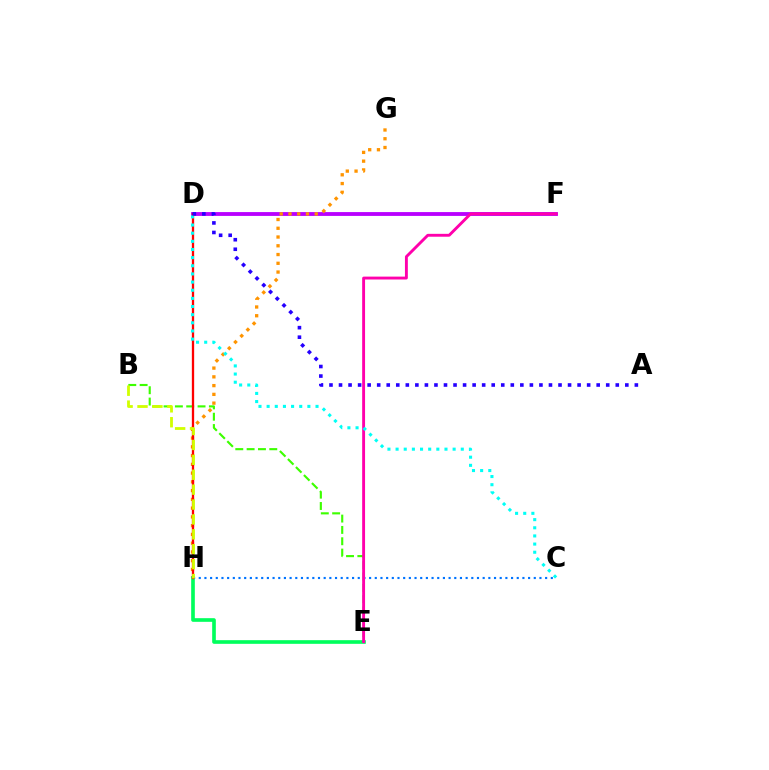{('D', 'F'): [{'color': '#b900ff', 'line_style': 'solid', 'thickness': 2.76}], ('G', 'H'): [{'color': '#ff9400', 'line_style': 'dotted', 'thickness': 2.38}], ('B', 'E'): [{'color': '#3dff00', 'line_style': 'dashed', 'thickness': 1.54}], ('E', 'H'): [{'color': '#00ff5c', 'line_style': 'solid', 'thickness': 2.63}], ('C', 'H'): [{'color': '#0074ff', 'line_style': 'dotted', 'thickness': 1.54}], ('E', 'F'): [{'color': '#ff00ac', 'line_style': 'solid', 'thickness': 2.08}], ('D', 'H'): [{'color': '#ff0000', 'line_style': 'solid', 'thickness': 1.66}], ('C', 'D'): [{'color': '#00fff6', 'line_style': 'dotted', 'thickness': 2.21}], ('B', 'H'): [{'color': '#d1ff00', 'line_style': 'dashed', 'thickness': 2.02}], ('A', 'D'): [{'color': '#2500ff', 'line_style': 'dotted', 'thickness': 2.59}]}